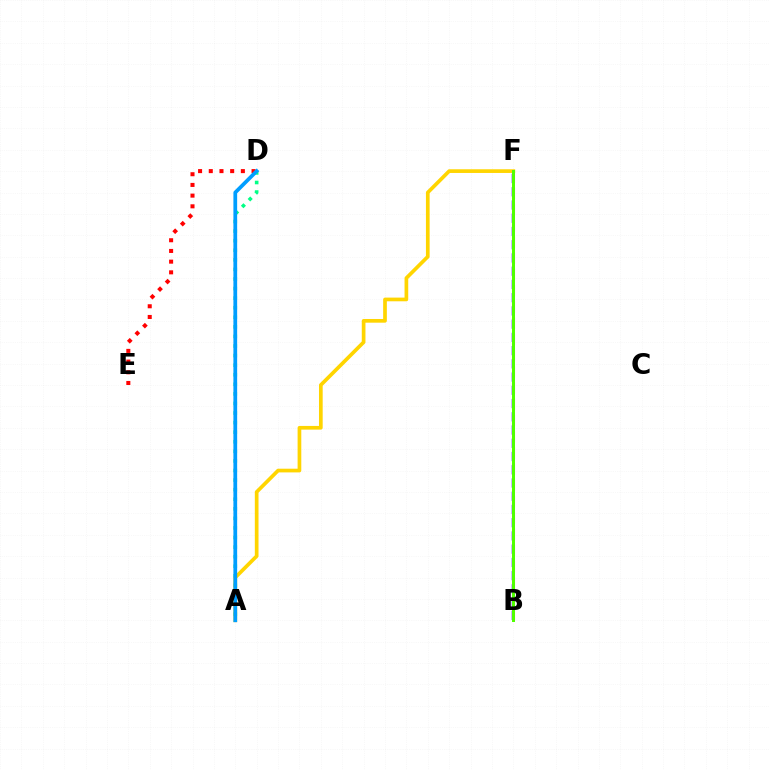{('B', 'F'): [{'color': '#3700ff', 'line_style': 'dashed', 'thickness': 1.8}, {'color': '#ff00ed', 'line_style': 'dashed', 'thickness': 2.2}, {'color': '#4fff00', 'line_style': 'solid', 'thickness': 2.15}], ('A', 'D'): [{'color': '#00ff86', 'line_style': 'dotted', 'thickness': 2.6}, {'color': '#009eff', 'line_style': 'solid', 'thickness': 2.69}], ('A', 'F'): [{'color': '#ffd500', 'line_style': 'solid', 'thickness': 2.66}], ('D', 'E'): [{'color': '#ff0000', 'line_style': 'dotted', 'thickness': 2.91}]}